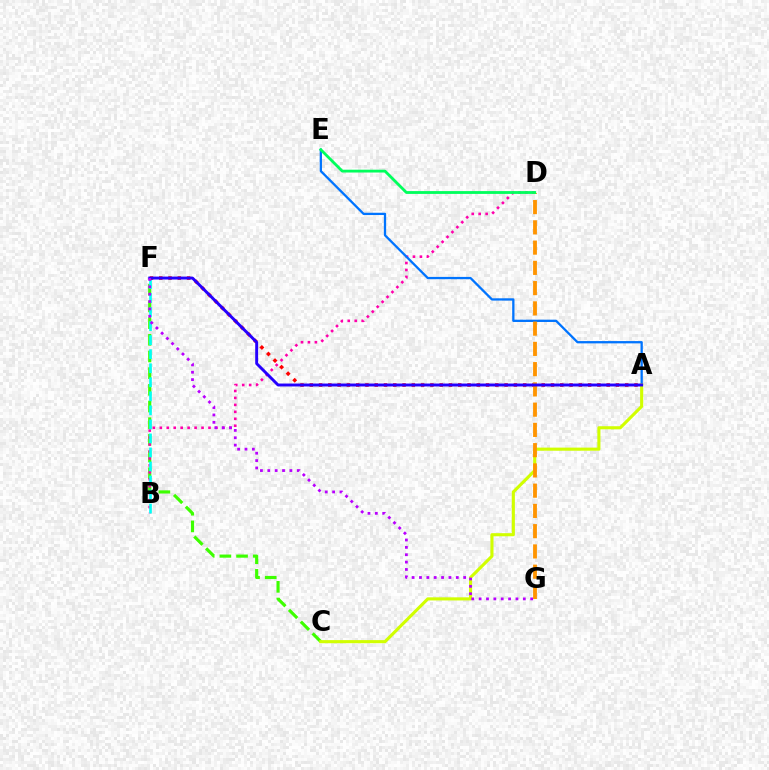{('C', 'F'): [{'color': '#3dff00', 'line_style': 'dashed', 'thickness': 2.27}], ('B', 'D'): [{'color': '#ff00ac', 'line_style': 'dotted', 'thickness': 1.89}], ('A', 'E'): [{'color': '#0074ff', 'line_style': 'solid', 'thickness': 1.65}], ('A', 'C'): [{'color': '#d1ff00', 'line_style': 'solid', 'thickness': 2.23}], ('B', 'F'): [{'color': '#00fff6', 'line_style': 'dashed', 'thickness': 1.91}], ('A', 'F'): [{'color': '#ff0000', 'line_style': 'dotted', 'thickness': 2.52}, {'color': '#2500ff', 'line_style': 'solid', 'thickness': 2.1}], ('D', 'G'): [{'color': '#ff9400', 'line_style': 'dashed', 'thickness': 2.75}], ('D', 'E'): [{'color': '#00ff5c', 'line_style': 'solid', 'thickness': 2.03}], ('F', 'G'): [{'color': '#b900ff', 'line_style': 'dotted', 'thickness': 2.0}]}